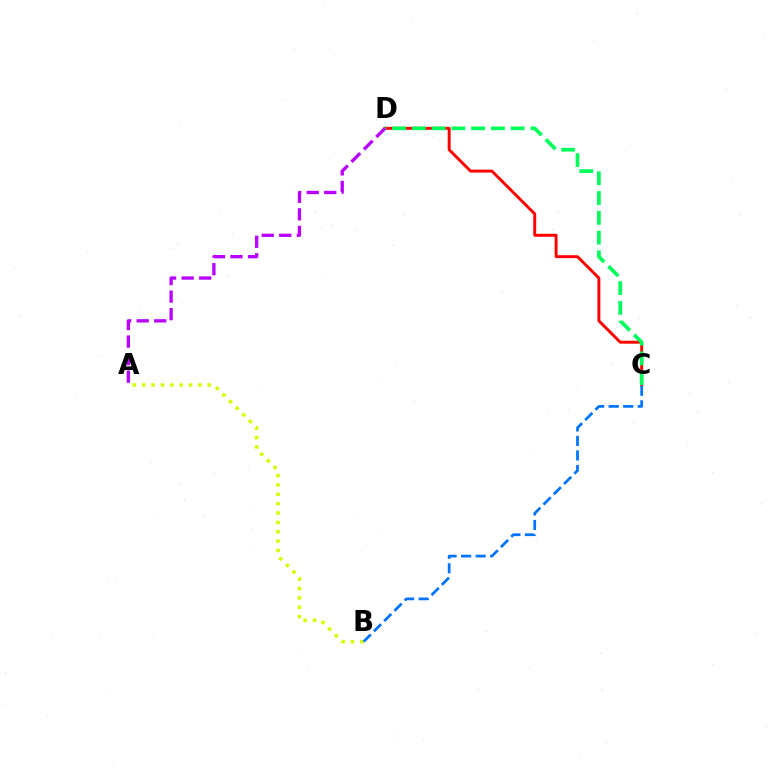{('C', 'D'): [{'color': '#ff0000', 'line_style': 'solid', 'thickness': 2.11}, {'color': '#00ff5c', 'line_style': 'dashed', 'thickness': 2.69}], ('A', 'B'): [{'color': '#d1ff00', 'line_style': 'dotted', 'thickness': 2.54}], ('B', 'C'): [{'color': '#0074ff', 'line_style': 'dashed', 'thickness': 1.98}], ('A', 'D'): [{'color': '#b900ff', 'line_style': 'dashed', 'thickness': 2.38}]}